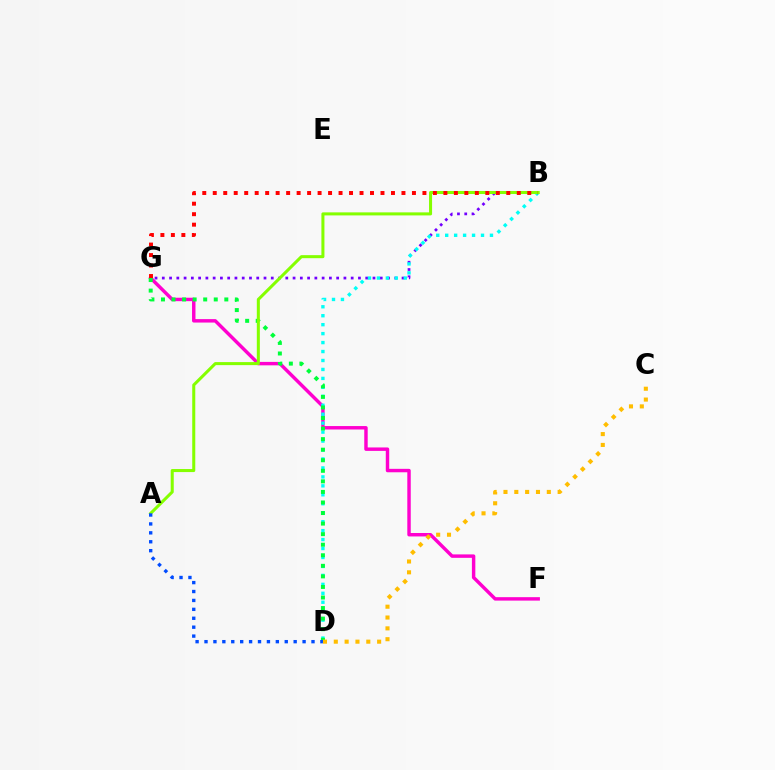{('F', 'G'): [{'color': '#ff00cf', 'line_style': 'solid', 'thickness': 2.47}], ('B', 'G'): [{'color': '#7200ff', 'line_style': 'dotted', 'thickness': 1.97}, {'color': '#ff0000', 'line_style': 'dotted', 'thickness': 2.85}], ('B', 'D'): [{'color': '#00fff6', 'line_style': 'dotted', 'thickness': 2.43}], ('D', 'G'): [{'color': '#00ff39', 'line_style': 'dotted', 'thickness': 2.87}], ('A', 'B'): [{'color': '#84ff00', 'line_style': 'solid', 'thickness': 2.19}], ('C', 'D'): [{'color': '#ffbd00', 'line_style': 'dotted', 'thickness': 2.94}], ('A', 'D'): [{'color': '#004bff', 'line_style': 'dotted', 'thickness': 2.42}]}